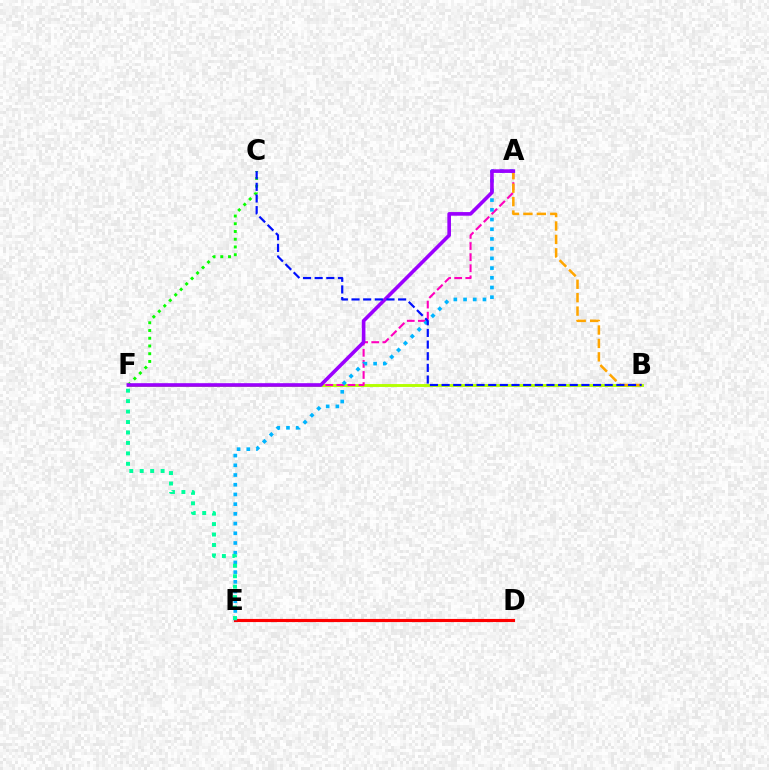{('D', 'E'): [{'color': '#ff0000', 'line_style': 'solid', 'thickness': 2.26}], ('B', 'F'): [{'color': '#b3ff00', 'line_style': 'solid', 'thickness': 2.08}], ('A', 'F'): [{'color': '#ff00bd', 'line_style': 'dashed', 'thickness': 1.51}, {'color': '#9b00ff', 'line_style': 'solid', 'thickness': 2.61}], ('C', 'F'): [{'color': '#08ff00', 'line_style': 'dotted', 'thickness': 2.1}], ('A', 'B'): [{'color': '#ffa500', 'line_style': 'dashed', 'thickness': 1.82}], ('A', 'E'): [{'color': '#00b5ff', 'line_style': 'dotted', 'thickness': 2.64}], ('E', 'F'): [{'color': '#00ff9d', 'line_style': 'dotted', 'thickness': 2.84}], ('B', 'C'): [{'color': '#0010ff', 'line_style': 'dashed', 'thickness': 1.58}]}